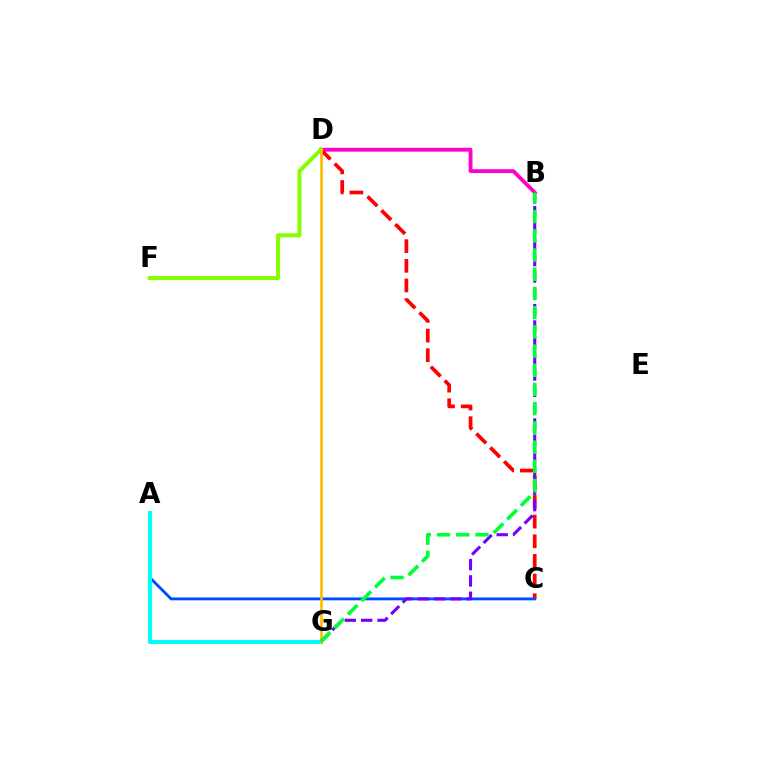{('B', 'D'): [{'color': '#ff00cf', 'line_style': 'solid', 'thickness': 2.76}], ('C', 'D'): [{'color': '#ff0000', 'line_style': 'dashed', 'thickness': 2.67}], ('D', 'F'): [{'color': '#84ff00', 'line_style': 'solid', 'thickness': 2.91}], ('A', 'C'): [{'color': '#004bff', 'line_style': 'solid', 'thickness': 2.04}], ('A', 'G'): [{'color': '#00fff6', 'line_style': 'solid', 'thickness': 2.97}], ('B', 'G'): [{'color': '#7200ff', 'line_style': 'dashed', 'thickness': 2.22}, {'color': '#00ff39', 'line_style': 'dashed', 'thickness': 2.61}], ('D', 'G'): [{'color': '#ffbd00', 'line_style': 'solid', 'thickness': 1.93}]}